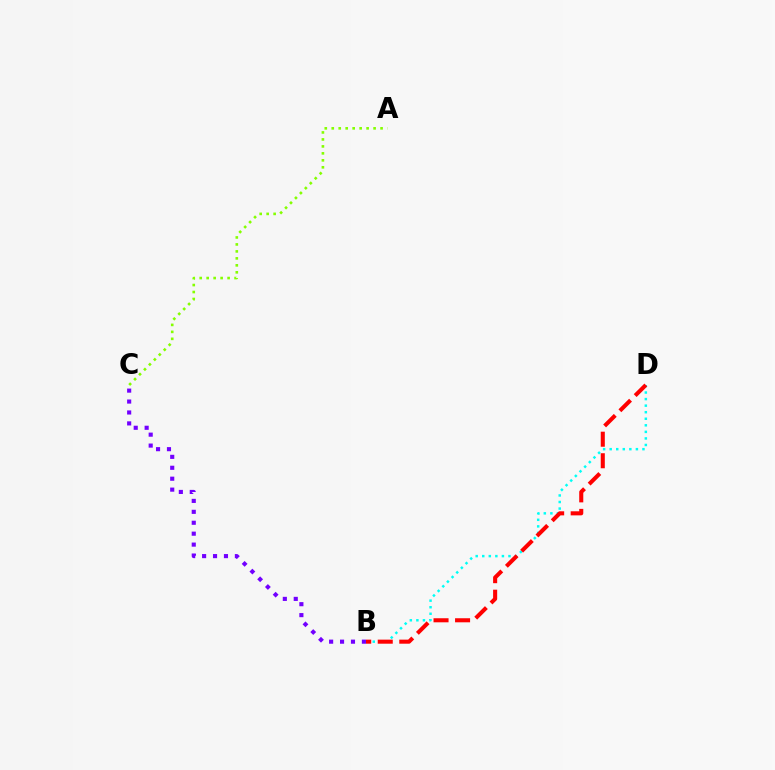{('B', 'D'): [{'color': '#00fff6', 'line_style': 'dotted', 'thickness': 1.78}, {'color': '#ff0000', 'line_style': 'dashed', 'thickness': 2.93}], ('A', 'C'): [{'color': '#84ff00', 'line_style': 'dotted', 'thickness': 1.89}], ('B', 'C'): [{'color': '#7200ff', 'line_style': 'dotted', 'thickness': 2.97}]}